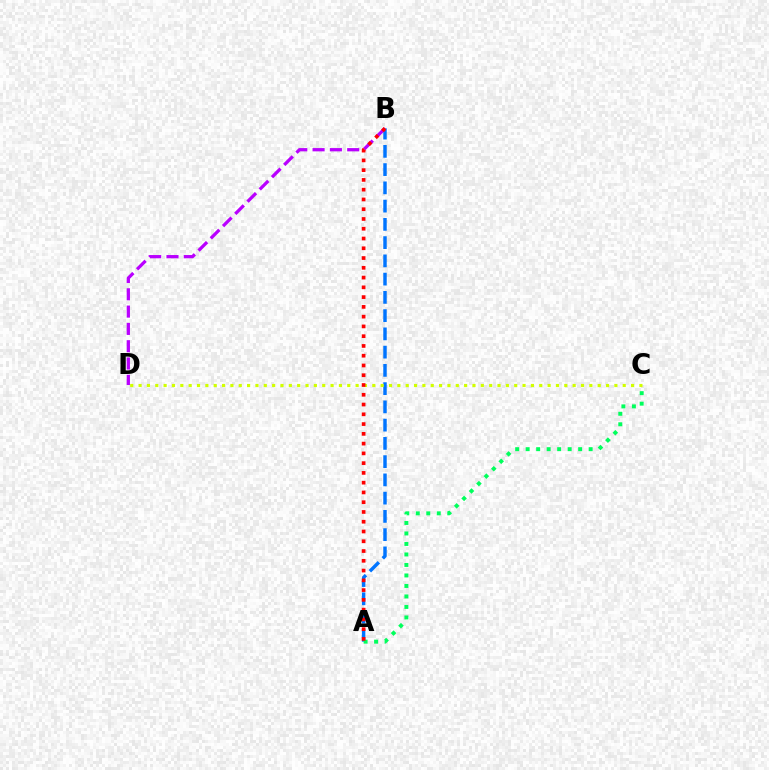{('A', 'B'): [{'color': '#0074ff', 'line_style': 'dashed', 'thickness': 2.48}, {'color': '#ff0000', 'line_style': 'dotted', 'thickness': 2.65}], ('A', 'C'): [{'color': '#00ff5c', 'line_style': 'dotted', 'thickness': 2.85}], ('C', 'D'): [{'color': '#d1ff00', 'line_style': 'dotted', 'thickness': 2.27}], ('B', 'D'): [{'color': '#b900ff', 'line_style': 'dashed', 'thickness': 2.35}]}